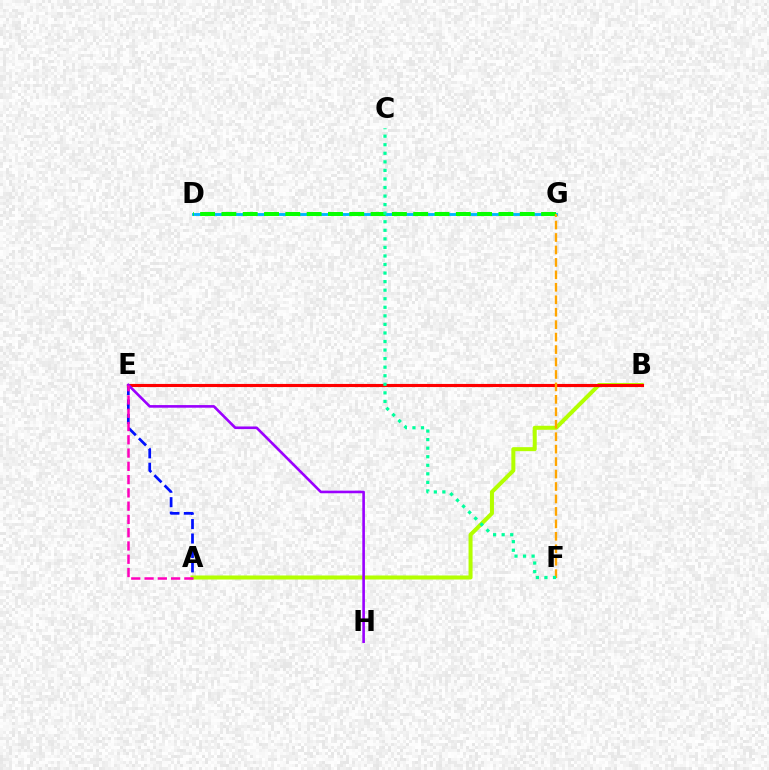{('D', 'G'): [{'color': '#00b5ff', 'line_style': 'solid', 'thickness': 2.06}, {'color': '#08ff00', 'line_style': 'dashed', 'thickness': 2.9}], ('A', 'E'): [{'color': '#0010ff', 'line_style': 'dashed', 'thickness': 1.96}, {'color': '#ff00bd', 'line_style': 'dashed', 'thickness': 1.8}], ('A', 'B'): [{'color': '#b3ff00', 'line_style': 'solid', 'thickness': 2.89}], ('B', 'E'): [{'color': '#ff0000', 'line_style': 'solid', 'thickness': 2.24}], ('F', 'G'): [{'color': '#ffa500', 'line_style': 'dashed', 'thickness': 1.69}], ('E', 'H'): [{'color': '#9b00ff', 'line_style': 'solid', 'thickness': 1.89}], ('C', 'F'): [{'color': '#00ff9d', 'line_style': 'dotted', 'thickness': 2.32}]}